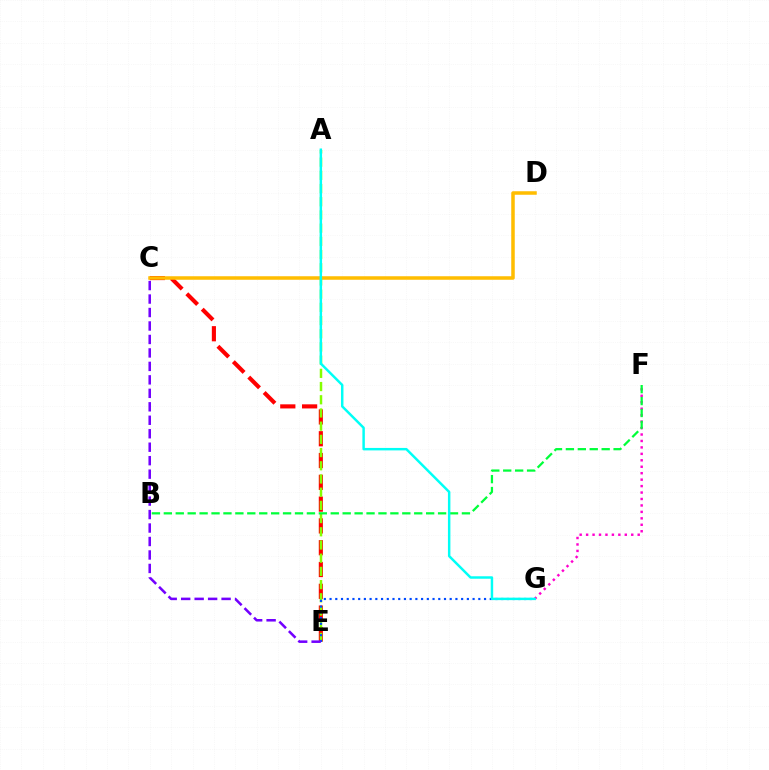{('F', 'G'): [{'color': '#ff00cf', 'line_style': 'dotted', 'thickness': 1.75}], ('C', 'E'): [{'color': '#ff0000', 'line_style': 'dashed', 'thickness': 2.96}, {'color': '#7200ff', 'line_style': 'dashed', 'thickness': 1.83}], ('A', 'E'): [{'color': '#84ff00', 'line_style': 'dashed', 'thickness': 1.79}], ('E', 'G'): [{'color': '#004bff', 'line_style': 'dotted', 'thickness': 1.55}], ('B', 'F'): [{'color': '#00ff39', 'line_style': 'dashed', 'thickness': 1.62}], ('C', 'D'): [{'color': '#ffbd00', 'line_style': 'solid', 'thickness': 2.53}], ('A', 'G'): [{'color': '#00fff6', 'line_style': 'solid', 'thickness': 1.78}]}